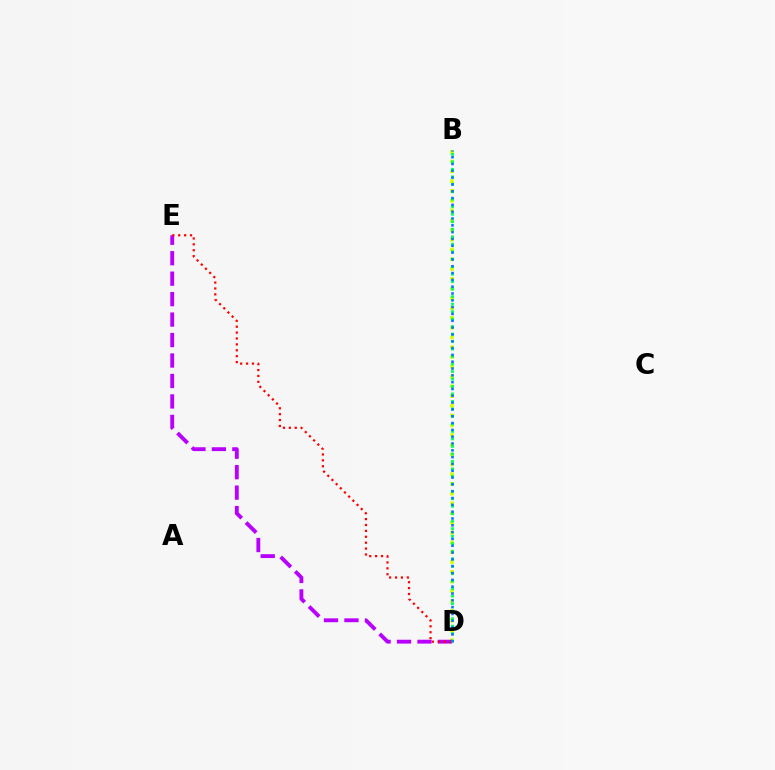{('B', 'D'): [{'color': '#d1ff00', 'line_style': 'dotted', 'thickness': 2.65}, {'color': '#00ff5c', 'line_style': 'dotted', 'thickness': 2.03}, {'color': '#0074ff', 'line_style': 'dotted', 'thickness': 1.85}], ('D', 'E'): [{'color': '#b900ff', 'line_style': 'dashed', 'thickness': 2.78}, {'color': '#ff0000', 'line_style': 'dotted', 'thickness': 1.6}]}